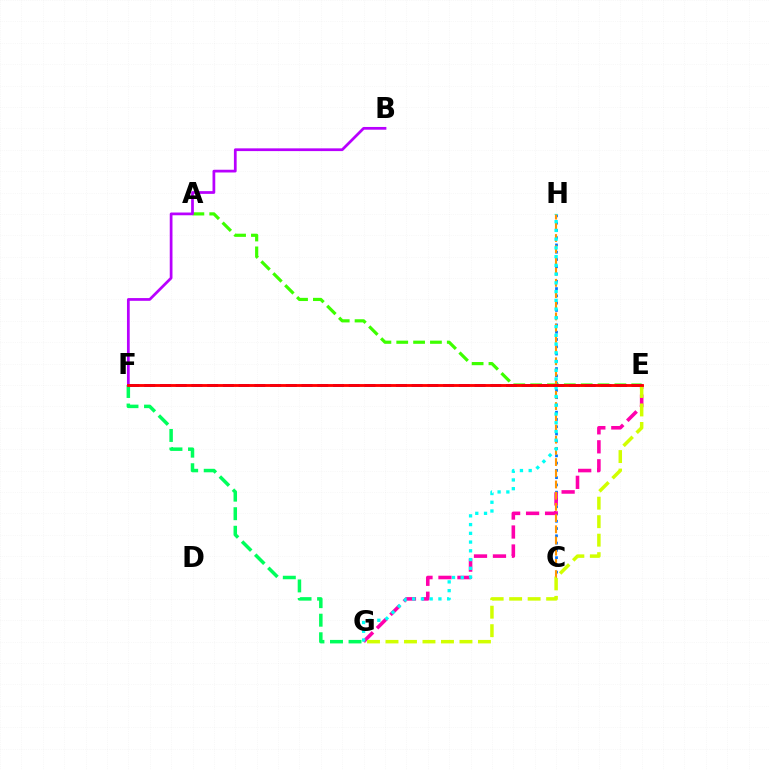{('C', 'H'): [{'color': '#0074ff', 'line_style': 'dotted', 'thickness': 1.98}, {'color': '#ff9400', 'line_style': 'dashed', 'thickness': 1.52}], ('A', 'E'): [{'color': '#3dff00', 'line_style': 'dashed', 'thickness': 2.29}], ('E', 'G'): [{'color': '#ff00ac', 'line_style': 'dashed', 'thickness': 2.58}, {'color': '#d1ff00', 'line_style': 'dashed', 'thickness': 2.51}], ('E', 'F'): [{'color': '#2500ff', 'line_style': 'dashed', 'thickness': 2.14}, {'color': '#ff0000', 'line_style': 'solid', 'thickness': 2.05}], ('G', 'H'): [{'color': '#00fff6', 'line_style': 'dotted', 'thickness': 2.38}], ('F', 'G'): [{'color': '#00ff5c', 'line_style': 'dashed', 'thickness': 2.52}], ('B', 'F'): [{'color': '#b900ff', 'line_style': 'solid', 'thickness': 1.97}]}